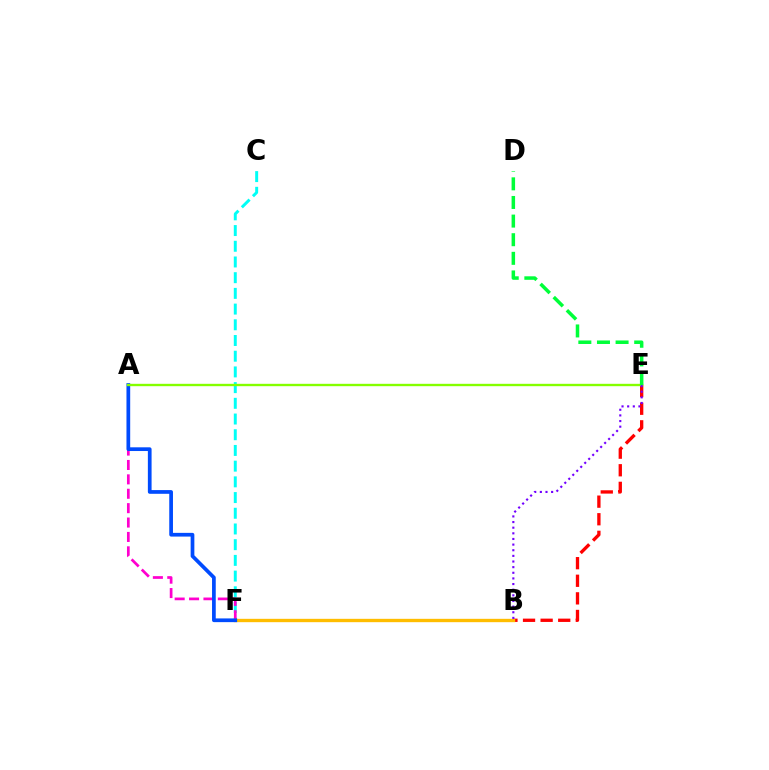{('C', 'F'): [{'color': '#00fff6', 'line_style': 'dashed', 'thickness': 2.13}], ('A', 'F'): [{'color': '#ff00cf', 'line_style': 'dashed', 'thickness': 1.96}, {'color': '#004bff', 'line_style': 'solid', 'thickness': 2.68}], ('B', 'E'): [{'color': '#ff0000', 'line_style': 'dashed', 'thickness': 2.39}, {'color': '#7200ff', 'line_style': 'dotted', 'thickness': 1.53}], ('B', 'F'): [{'color': '#ffbd00', 'line_style': 'solid', 'thickness': 2.42}], ('A', 'E'): [{'color': '#84ff00', 'line_style': 'solid', 'thickness': 1.71}], ('D', 'E'): [{'color': '#00ff39', 'line_style': 'dashed', 'thickness': 2.53}]}